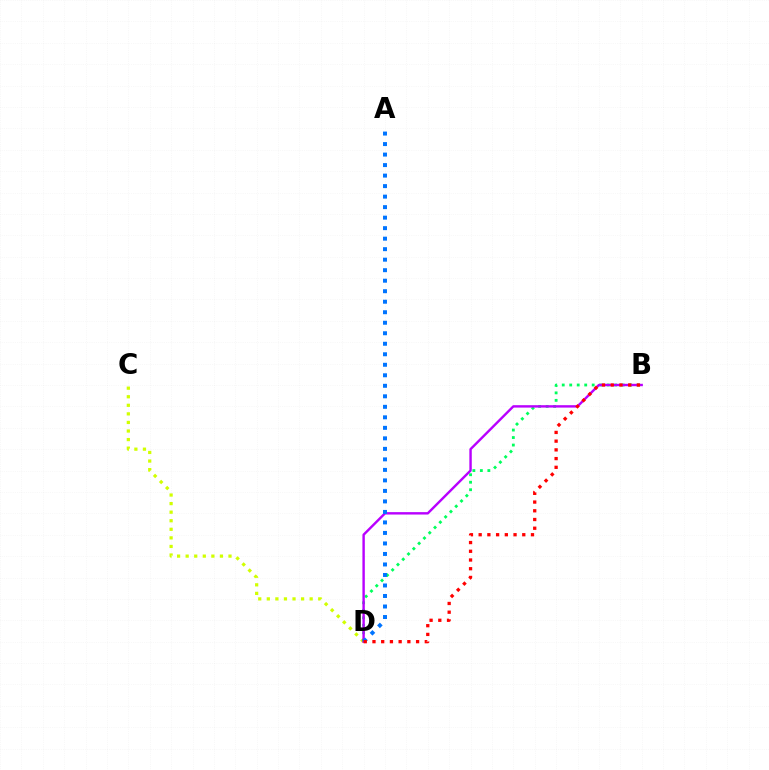{('C', 'D'): [{'color': '#d1ff00', 'line_style': 'dotted', 'thickness': 2.33}], ('B', 'D'): [{'color': '#00ff5c', 'line_style': 'dotted', 'thickness': 2.04}, {'color': '#b900ff', 'line_style': 'solid', 'thickness': 1.74}, {'color': '#ff0000', 'line_style': 'dotted', 'thickness': 2.37}], ('A', 'D'): [{'color': '#0074ff', 'line_style': 'dotted', 'thickness': 2.86}]}